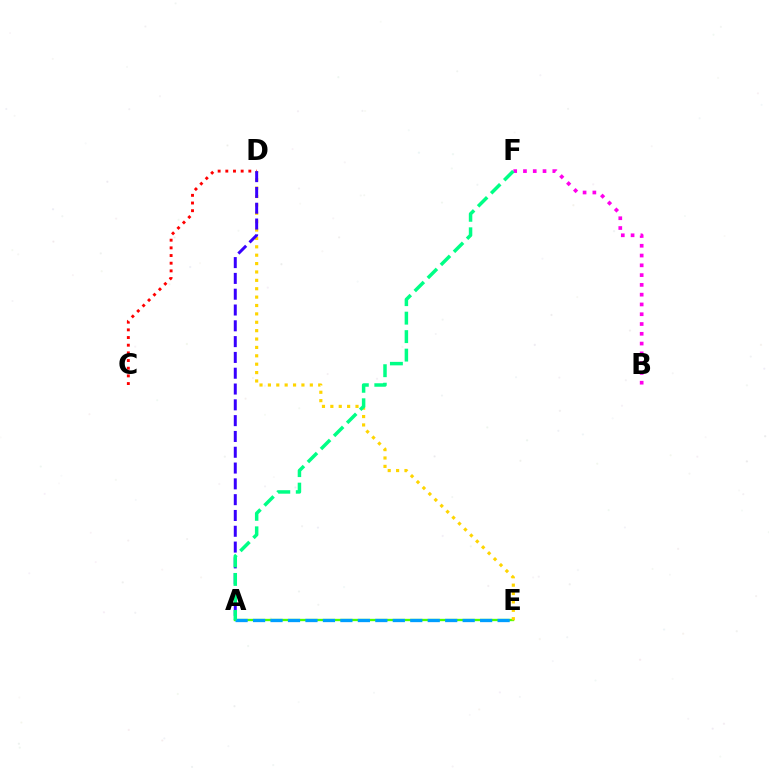{('C', 'D'): [{'color': '#ff0000', 'line_style': 'dotted', 'thickness': 2.08}], ('A', 'E'): [{'color': '#4fff00', 'line_style': 'solid', 'thickness': 1.67}, {'color': '#009eff', 'line_style': 'dashed', 'thickness': 2.37}], ('B', 'F'): [{'color': '#ff00ed', 'line_style': 'dotted', 'thickness': 2.66}], ('D', 'E'): [{'color': '#ffd500', 'line_style': 'dotted', 'thickness': 2.28}], ('A', 'D'): [{'color': '#3700ff', 'line_style': 'dashed', 'thickness': 2.15}], ('A', 'F'): [{'color': '#00ff86', 'line_style': 'dashed', 'thickness': 2.51}]}